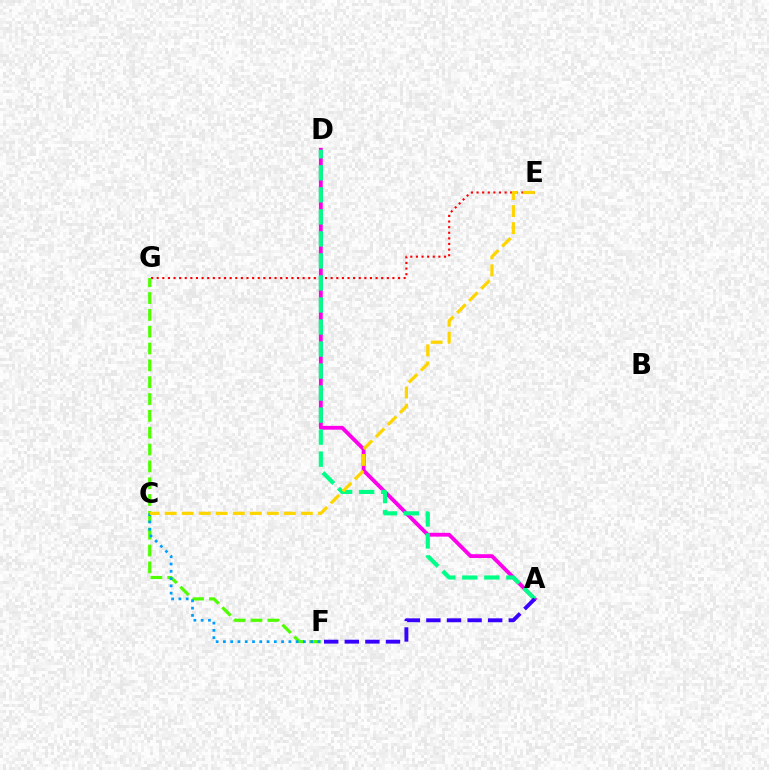{('E', 'G'): [{'color': '#ff0000', 'line_style': 'dotted', 'thickness': 1.52}], ('A', 'D'): [{'color': '#ff00ed', 'line_style': 'solid', 'thickness': 2.76}, {'color': '#00ff86', 'line_style': 'dashed', 'thickness': 2.99}], ('F', 'G'): [{'color': '#4fff00', 'line_style': 'dashed', 'thickness': 2.29}], ('A', 'F'): [{'color': '#3700ff', 'line_style': 'dashed', 'thickness': 2.8}], ('C', 'F'): [{'color': '#009eff', 'line_style': 'dotted', 'thickness': 1.98}], ('C', 'E'): [{'color': '#ffd500', 'line_style': 'dashed', 'thickness': 2.31}]}